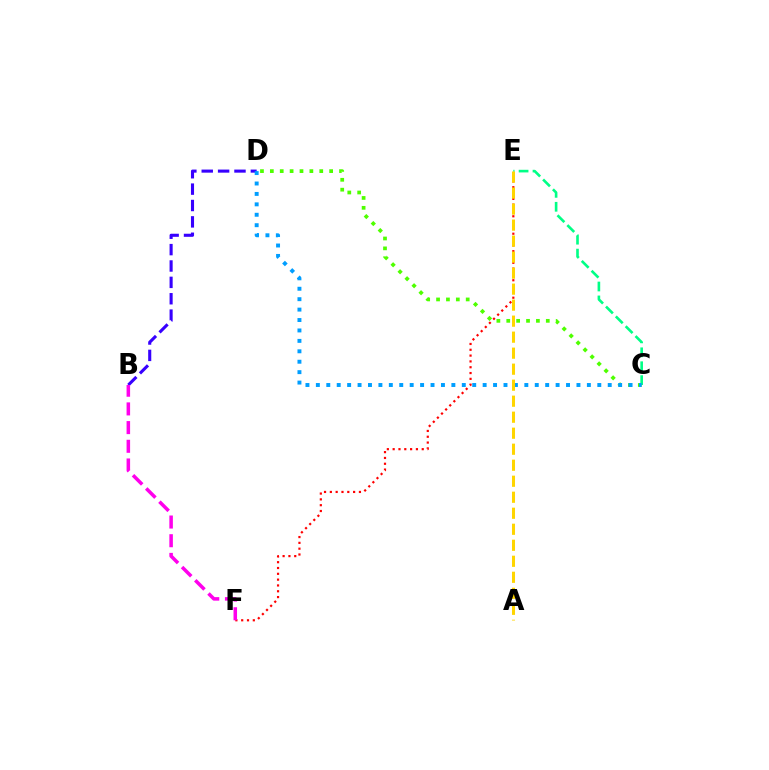{('E', 'F'): [{'color': '#ff0000', 'line_style': 'dotted', 'thickness': 1.58}], ('B', 'D'): [{'color': '#3700ff', 'line_style': 'dashed', 'thickness': 2.22}], ('B', 'F'): [{'color': '#ff00ed', 'line_style': 'dashed', 'thickness': 2.54}], ('C', 'D'): [{'color': '#4fff00', 'line_style': 'dotted', 'thickness': 2.69}, {'color': '#009eff', 'line_style': 'dotted', 'thickness': 2.83}], ('C', 'E'): [{'color': '#00ff86', 'line_style': 'dashed', 'thickness': 1.89}], ('A', 'E'): [{'color': '#ffd500', 'line_style': 'dashed', 'thickness': 2.17}]}